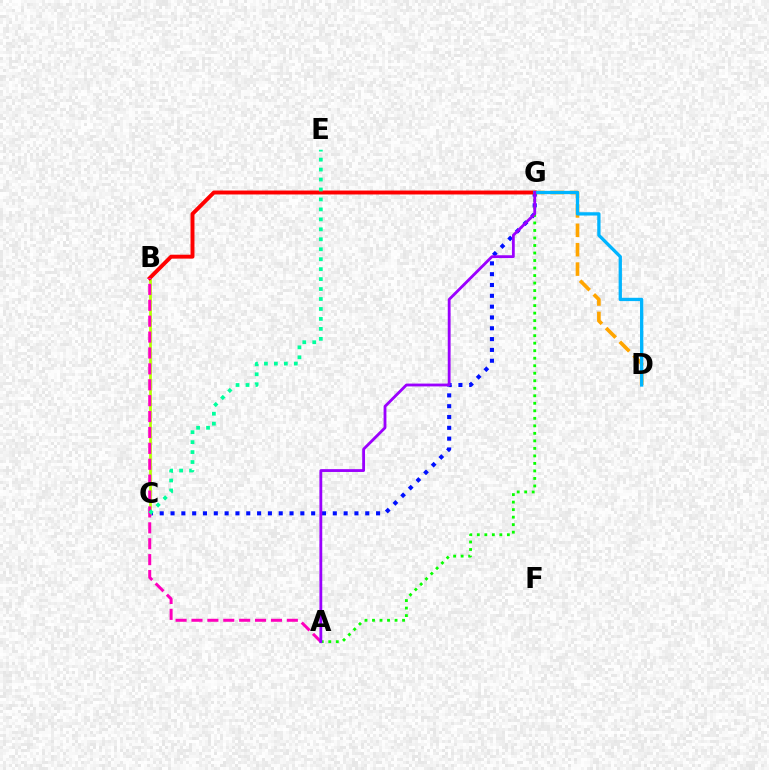{('C', 'G'): [{'color': '#0010ff', 'line_style': 'dotted', 'thickness': 2.94}], ('D', 'G'): [{'color': '#ffa500', 'line_style': 'dashed', 'thickness': 2.63}, {'color': '#00b5ff', 'line_style': 'solid', 'thickness': 2.37}], ('B', 'C'): [{'color': '#b3ff00', 'line_style': 'solid', 'thickness': 1.97}], ('B', 'G'): [{'color': '#ff0000', 'line_style': 'solid', 'thickness': 2.83}], ('A', 'B'): [{'color': '#ff00bd', 'line_style': 'dashed', 'thickness': 2.16}], ('A', 'G'): [{'color': '#08ff00', 'line_style': 'dotted', 'thickness': 2.04}, {'color': '#9b00ff', 'line_style': 'solid', 'thickness': 2.03}], ('C', 'E'): [{'color': '#00ff9d', 'line_style': 'dotted', 'thickness': 2.71}]}